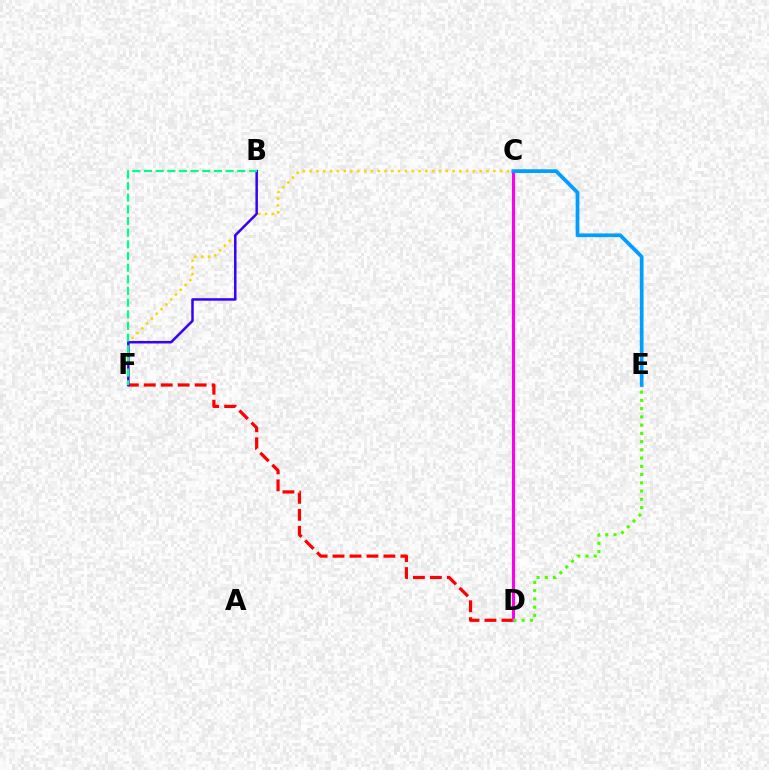{('C', 'F'): [{'color': '#ffd500', 'line_style': 'dotted', 'thickness': 1.85}], ('D', 'F'): [{'color': '#ff0000', 'line_style': 'dashed', 'thickness': 2.3}], ('B', 'F'): [{'color': '#3700ff', 'line_style': 'solid', 'thickness': 1.8}, {'color': '#00ff86', 'line_style': 'dashed', 'thickness': 1.58}], ('C', 'D'): [{'color': '#ff00ed', 'line_style': 'solid', 'thickness': 2.22}], ('D', 'E'): [{'color': '#4fff00', 'line_style': 'dotted', 'thickness': 2.24}], ('C', 'E'): [{'color': '#009eff', 'line_style': 'solid', 'thickness': 2.67}]}